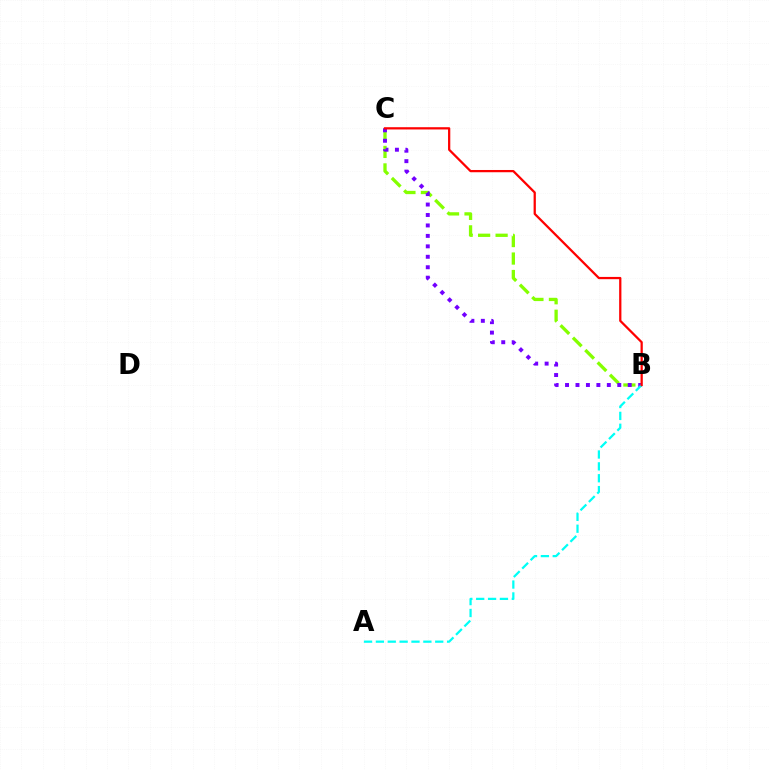{('B', 'C'): [{'color': '#84ff00', 'line_style': 'dashed', 'thickness': 2.38}, {'color': '#7200ff', 'line_style': 'dotted', 'thickness': 2.84}, {'color': '#ff0000', 'line_style': 'solid', 'thickness': 1.62}], ('A', 'B'): [{'color': '#00fff6', 'line_style': 'dashed', 'thickness': 1.61}]}